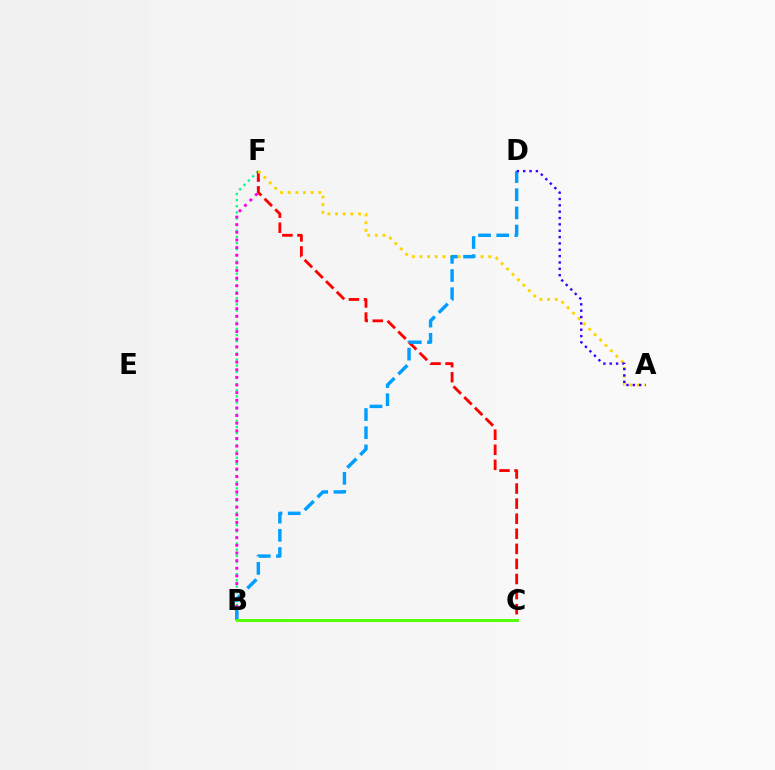{('B', 'F'): [{'color': '#00ff86', 'line_style': 'dotted', 'thickness': 1.67}, {'color': '#ff00ed', 'line_style': 'dotted', 'thickness': 2.07}], ('C', 'F'): [{'color': '#ff0000', 'line_style': 'dashed', 'thickness': 2.05}], ('A', 'F'): [{'color': '#ffd500', 'line_style': 'dotted', 'thickness': 2.08}], ('B', 'D'): [{'color': '#009eff', 'line_style': 'dashed', 'thickness': 2.47}], ('A', 'D'): [{'color': '#3700ff', 'line_style': 'dotted', 'thickness': 1.73}], ('B', 'C'): [{'color': '#4fff00', 'line_style': 'solid', 'thickness': 2.08}]}